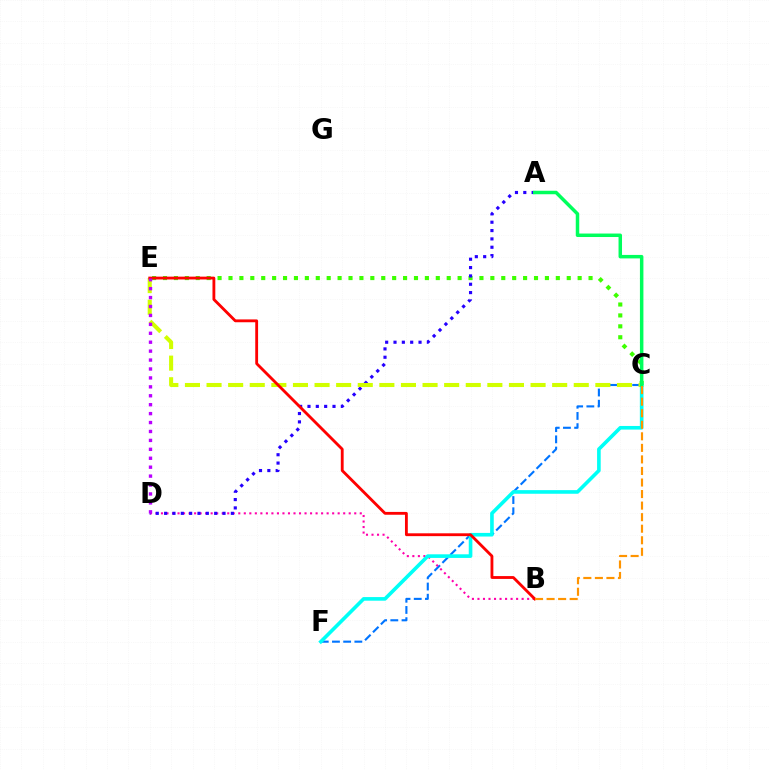{('C', 'F'): [{'color': '#0074ff', 'line_style': 'dashed', 'thickness': 1.52}, {'color': '#00fff6', 'line_style': 'solid', 'thickness': 2.61}], ('B', 'D'): [{'color': '#ff00ac', 'line_style': 'dotted', 'thickness': 1.5}], ('C', 'E'): [{'color': '#3dff00', 'line_style': 'dotted', 'thickness': 2.96}, {'color': '#d1ff00', 'line_style': 'dashed', 'thickness': 2.93}], ('A', 'D'): [{'color': '#2500ff', 'line_style': 'dotted', 'thickness': 2.27}], ('B', 'E'): [{'color': '#ff0000', 'line_style': 'solid', 'thickness': 2.04}], ('A', 'C'): [{'color': '#00ff5c', 'line_style': 'solid', 'thickness': 2.51}], ('D', 'E'): [{'color': '#b900ff', 'line_style': 'dotted', 'thickness': 2.43}], ('B', 'C'): [{'color': '#ff9400', 'line_style': 'dashed', 'thickness': 1.57}]}